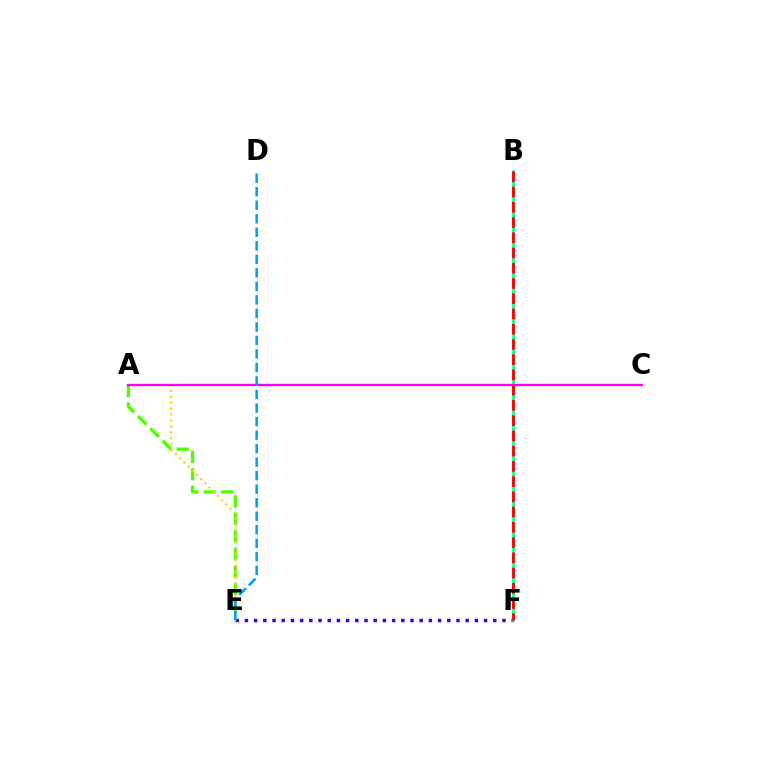{('E', 'F'): [{'color': '#3700ff', 'line_style': 'dotted', 'thickness': 2.5}], ('A', 'E'): [{'color': '#4fff00', 'line_style': 'dashed', 'thickness': 2.37}, {'color': '#ffd500', 'line_style': 'dotted', 'thickness': 1.61}], ('B', 'F'): [{'color': '#00ff86', 'line_style': 'solid', 'thickness': 1.9}, {'color': '#ff0000', 'line_style': 'dashed', 'thickness': 2.07}], ('A', 'C'): [{'color': '#ff00ed', 'line_style': 'solid', 'thickness': 1.67}], ('D', 'E'): [{'color': '#009eff', 'line_style': 'dashed', 'thickness': 1.84}]}